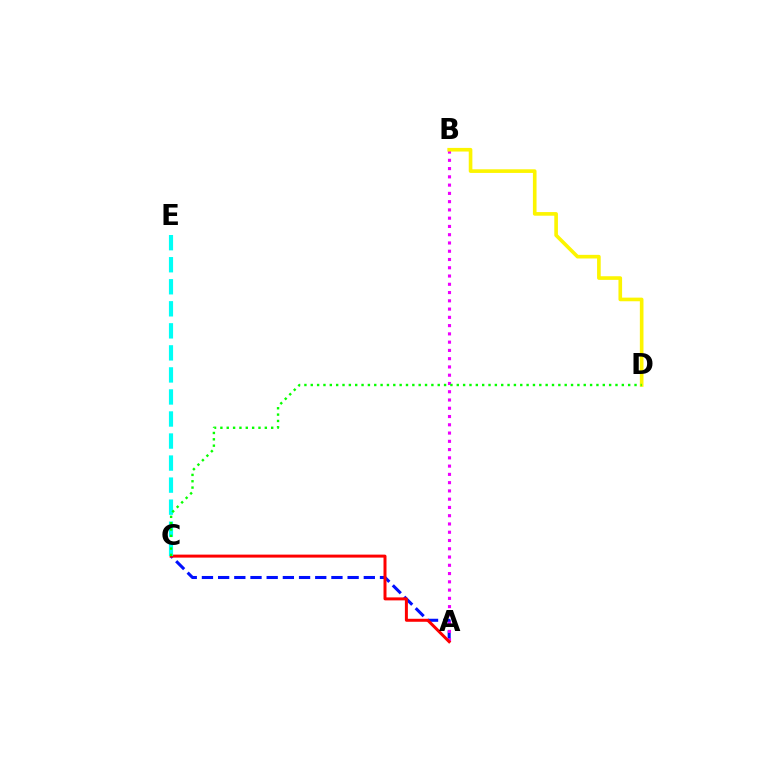{('A', 'C'): [{'color': '#0010ff', 'line_style': 'dashed', 'thickness': 2.2}, {'color': '#ff0000', 'line_style': 'solid', 'thickness': 2.15}], ('A', 'B'): [{'color': '#ee00ff', 'line_style': 'dotted', 'thickness': 2.25}], ('B', 'D'): [{'color': '#fcf500', 'line_style': 'solid', 'thickness': 2.61}], ('C', 'E'): [{'color': '#00fff6', 'line_style': 'dashed', 'thickness': 2.99}], ('C', 'D'): [{'color': '#08ff00', 'line_style': 'dotted', 'thickness': 1.72}]}